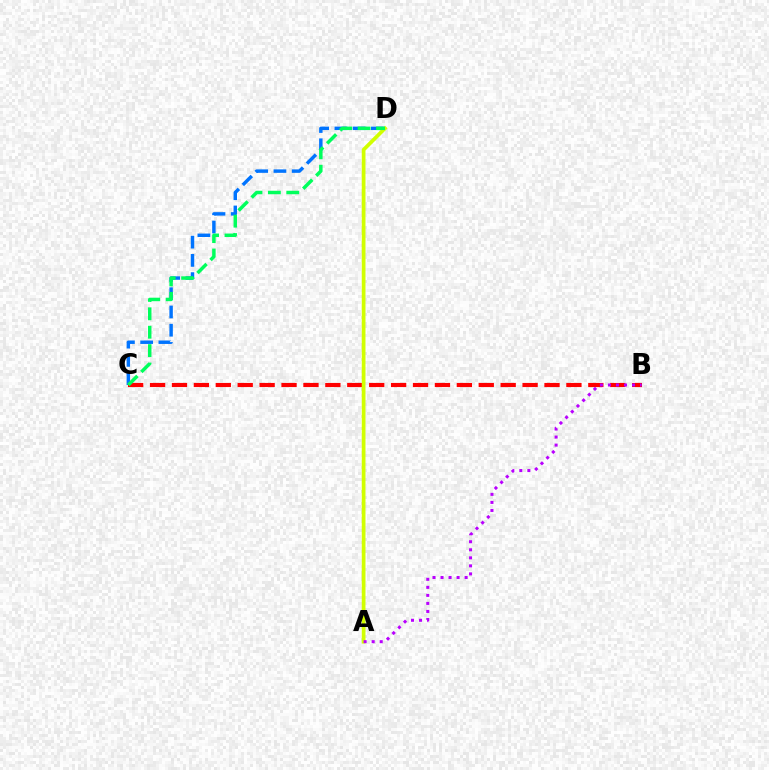{('C', 'D'): [{'color': '#0074ff', 'line_style': 'dashed', 'thickness': 2.48}, {'color': '#00ff5c', 'line_style': 'dashed', 'thickness': 2.5}], ('B', 'C'): [{'color': '#ff0000', 'line_style': 'dashed', 'thickness': 2.98}], ('A', 'D'): [{'color': '#d1ff00', 'line_style': 'solid', 'thickness': 2.69}], ('A', 'B'): [{'color': '#b900ff', 'line_style': 'dotted', 'thickness': 2.18}]}